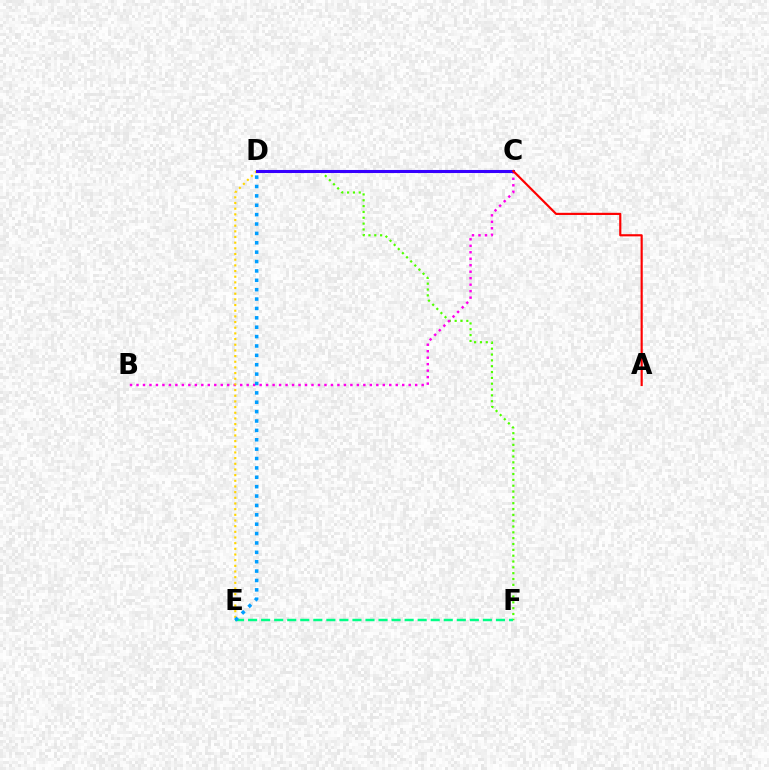{('D', 'F'): [{'color': '#4fff00', 'line_style': 'dotted', 'thickness': 1.58}], ('B', 'C'): [{'color': '#ff00ed', 'line_style': 'dotted', 'thickness': 1.76}], ('D', 'E'): [{'color': '#ffd500', 'line_style': 'dotted', 'thickness': 1.54}, {'color': '#009eff', 'line_style': 'dotted', 'thickness': 2.55}], ('E', 'F'): [{'color': '#00ff86', 'line_style': 'dashed', 'thickness': 1.77}], ('C', 'D'): [{'color': '#3700ff', 'line_style': 'solid', 'thickness': 2.21}], ('A', 'C'): [{'color': '#ff0000', 'line_style': 'solid', 'thickness': 1.56}]}